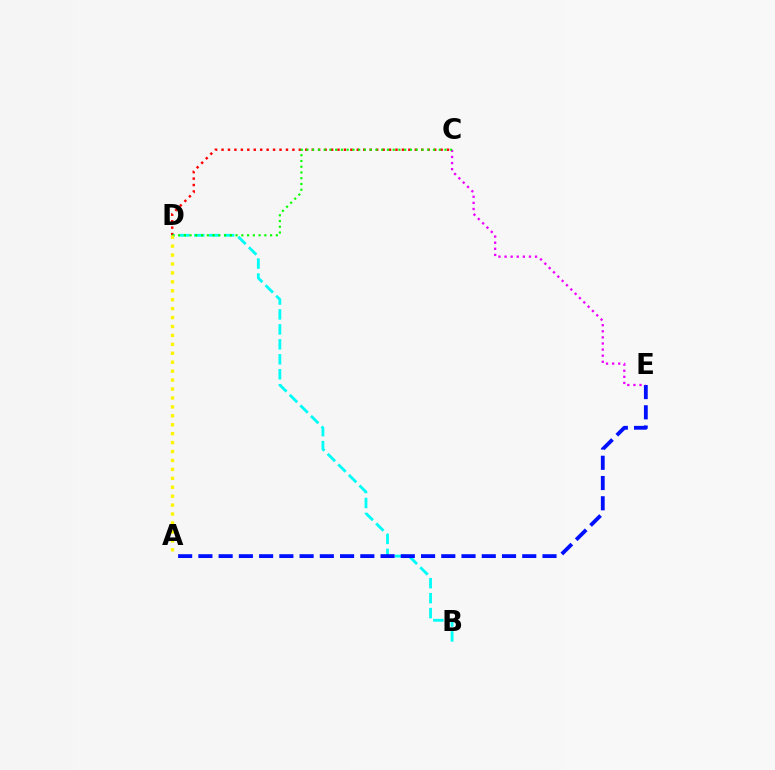{('B', 'D'): [{'color': '#00fff6', 'line_style': 'dashed', 'thickness': 2.03}], ('C', 'D'): [{'color': '#ff0000', 'line_style': 'dotted', 'thickness': 1.75}, {'color': '#08ff00', 'line_style': 'dotted', 'thickness': 1.56}], ('A', 'E'): [{'color': '#0010ff', 'line_style': 'dashed', 'thickness': 2.75}], ('C', 'E'): [{'color': '#ee00ff', 'line_style': 'dotted', 'thickness': 1.66}], ('A', 'D'): [{'color': '#fcf500', 'line_style': 'dotted', 'thickness': 2.43}]}